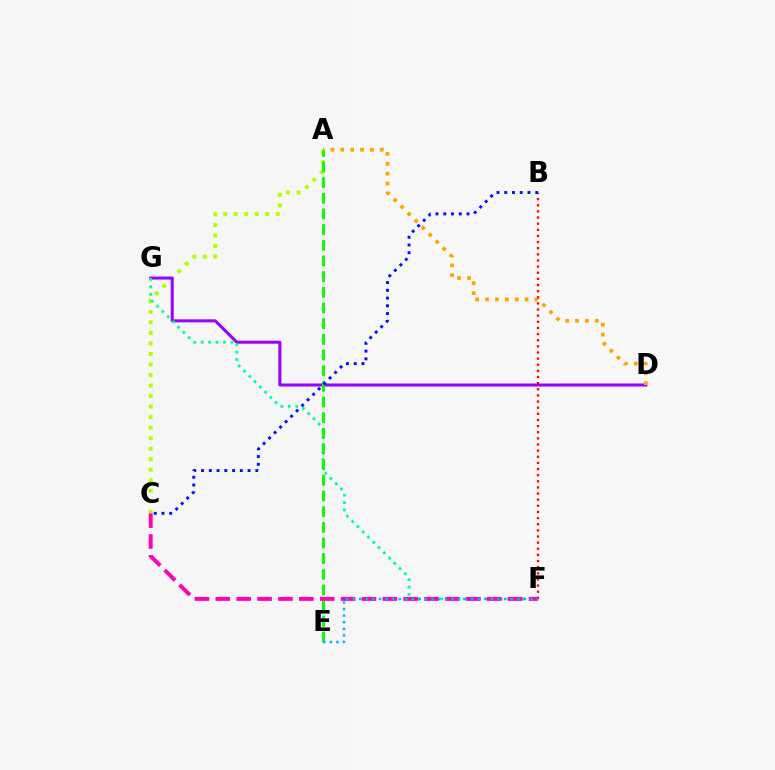{('A', 'C'): [{'color': '#b3ff00', 'line_style': 'dotted', 'thickness': 2.86}], ('D', 'G'): [{'color': '#9b00ff', 'line_style': 'solid', 'thickness': 2.18}], ('F', 'G'): [{'color': '#00ff9d', 'line_style': 'dotted', 'thickness': 2.02}], ('A', 'D'): [{'color': '#ffa500', 'line_style': 'dotted', 'thickness': 2.68}], ('A', 'E'): [{'color': '#08ff00', 'line_style': 'dashed', 'thickness': 2.13}], ('C', 'F'): [{'color': '#ff00bd', 'line_style': 'dashed', 'thickness': 2.84}], ('B', 'F'): [{'color': '#ff0000', 'line_style': 'dotted', 'thickness': 1.67}], ('B', 'C'): [{'color': '#0010ff', 'line_style': 'dotted', 'thickness': 2.11}], ('E', 'F'): [{'color': '#00b5ff', 'line_style': 'dotted', 'thickness': 1.79}]}